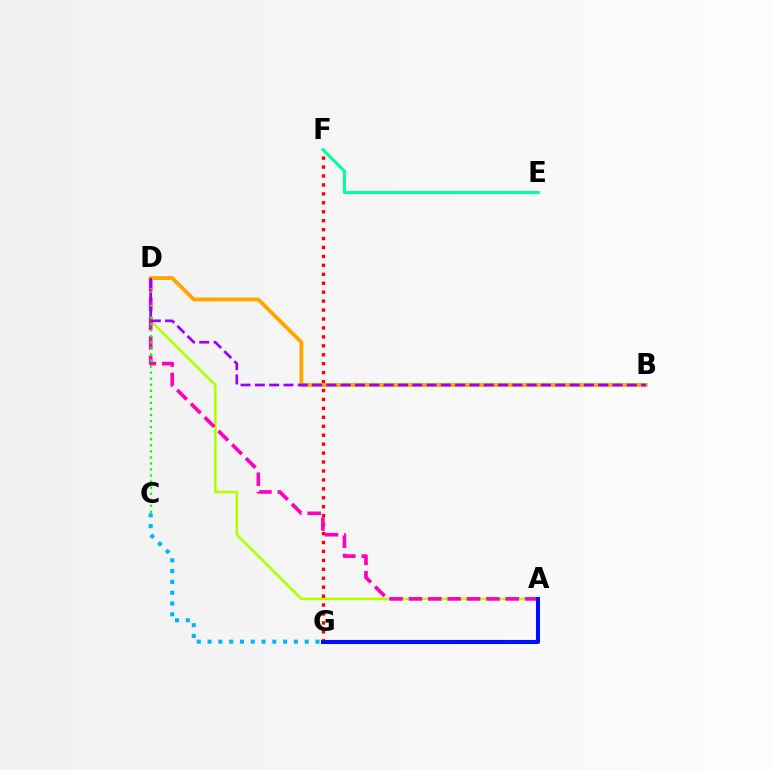{('A', 'D'): [{'color': '#b3ff00', 'line_style': 'solid', 'thickness': 1.89}, {'color': '#ff00bd', 'line_style': 'dashed', 'thickness': 2.63}], ('F', 'G'): [{'color': '#ff0000', 'line_style': 'dotted', 'thickness': 2.43}], ('A', 'G'): [{'color': '#0010ff', 'line_style': 'solid', 'thickness': 2.92}], ('C', 'D'): [{'color': '#08ff00', 'line_style': 'dotted', 'thickness': 1.64}], ('E', 'F'): [{'color': '#00ff9d', 'line_style': 'solid', 'thickness': 2.19}], ('C', 'G'): [{'color': '#00b5ff', 'line_style': 'dotted', 'thickness': 2.93}], ('B', 'D'): [{'color': '#ffa500', 'line_style': 'solid', 'thickness': 2.76}, {'color': '#9b00ff', 'line_style': 'dashed', 'thickness': 1.94}]}